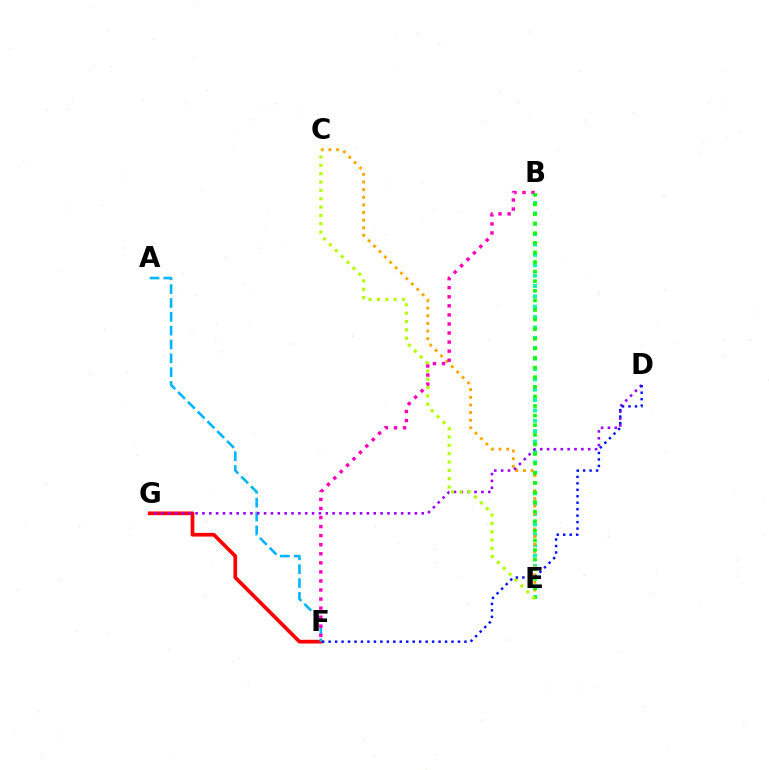{('B', 'E'): [{'color': '#00ff9d', 'line_style': 'dotted', 'thickness': 2.82}, {'color': '#08ff00', 'line_style': 'dotted', 'thickness': 2.61}], ('C', 'E'): [{'color': '#ffa500', 'line_style': 'dotted', 'thickness': 2.07}, {'color': '#b3ff00', 'line_style': 'dotted', 'thickness': 2.26}], ('F', 'G'): [{'color': '#ff0000', 'line_style': 'solid', 'thickness': 2.67}], ('A', 'F'): [{'color': '#00b5ff', 'line_style': 'dashed', 'thickness': 1.88}], ('B', 'F'): [{'color': '#ff00bd', 'line_style': 'dotted', 'thickness': 2.46}], ('D', 'G'): [{'color': '#9b00ff', 'line_style': 'dotted', 'thickness': 1.86}], ('D', 'F'): [{'color': '#0010ff', 'line_style': 'dotted', 'thickness': 1.76}]}